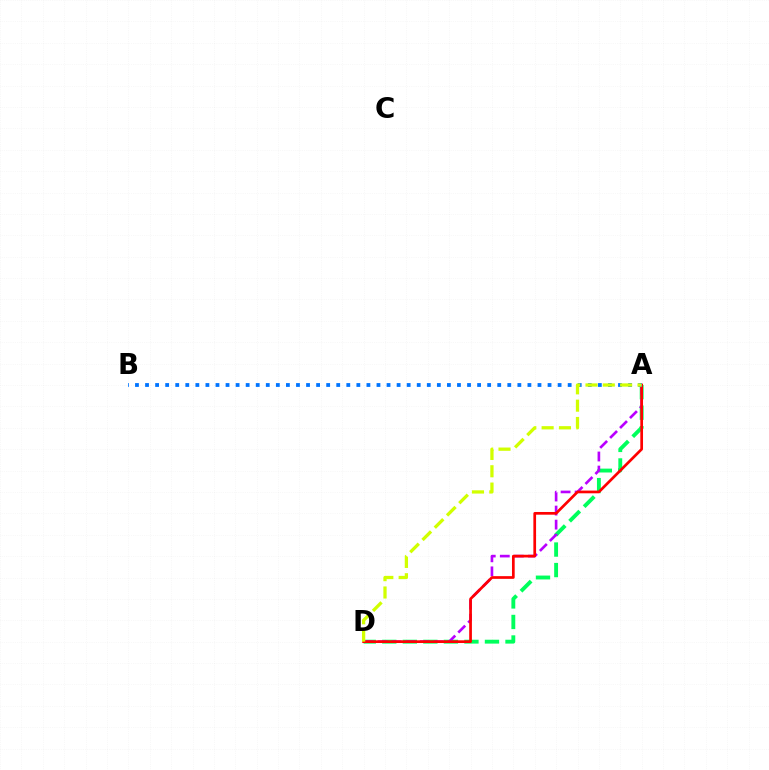{('A', 'D'): [{'color': '#00ff5c', 'line_style': 'dashed', 'thickness': 2.79}, {'color': '#b900ff', 'line_style': 'dashed', 'thickness': 1.91}, {'color': '#ff0000', 'line_style': 'solid', 'thickness': 1.95}, {'color': '#d1ff00', 'line_style': 'dashed', 'thickness': 2.35}], ('A', 'B'): [{'color': '#0074ff', 'line_style': 'dotted', 'thickness': 2.73}]}